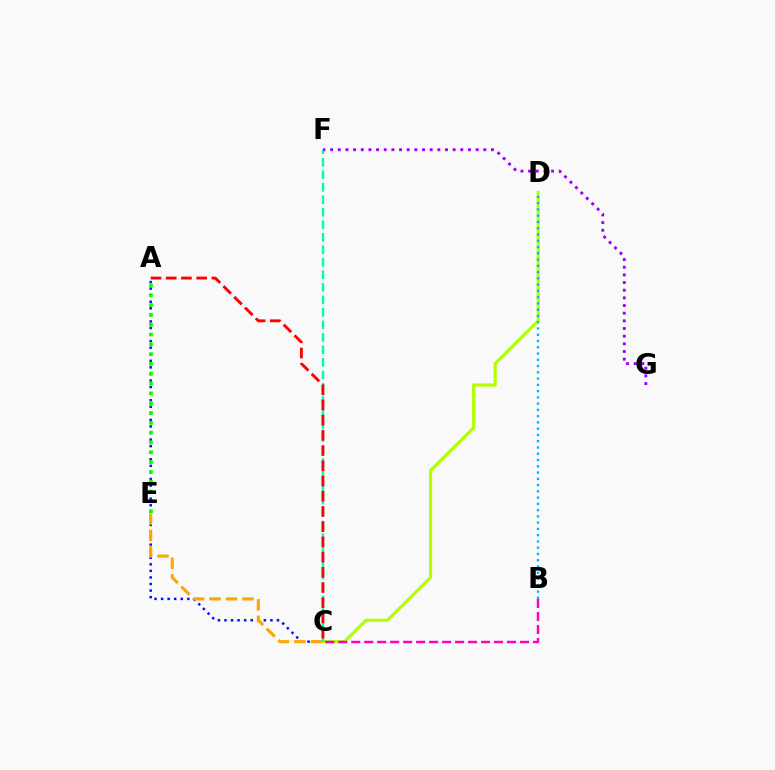{('A', 'C'): [{'color': '#0010ff', 'line_style': 'dotted', 'thickness': 1.78}, {'color': '#ff0000', 'line_style': 'dashed', 'thickness': 2.07}], ('C', 'E'): [{'color': '#ffa500', 'line_style': 'dashed', 'thickness': 2.23}], ('C', 'D'): [{'color': '#b3ff00', 'line_style': 'solid', 'thickness': 2.28}], ('C', 'F'): [{'color': '#00ff9d', 'line_style': 'dashed', 'thickness': 1.7}], ('A', 'E'): [{'color': '#08ff00', 'line_style': 'dotted', 'thickness': 2.67}], ('F', 'G'): [{'color': '#9b00ff', 'line_style': 'dotted', 'thickness': 2.08}], ('B', 'D'): [{'color': '#00b5ff', 'line_style': 'dotted', 'thickness': 1.7}], ('B', 'C'): [{'color': '#ff00bd', 'line_style': 'dashed', 'thickness': 1.76}]}